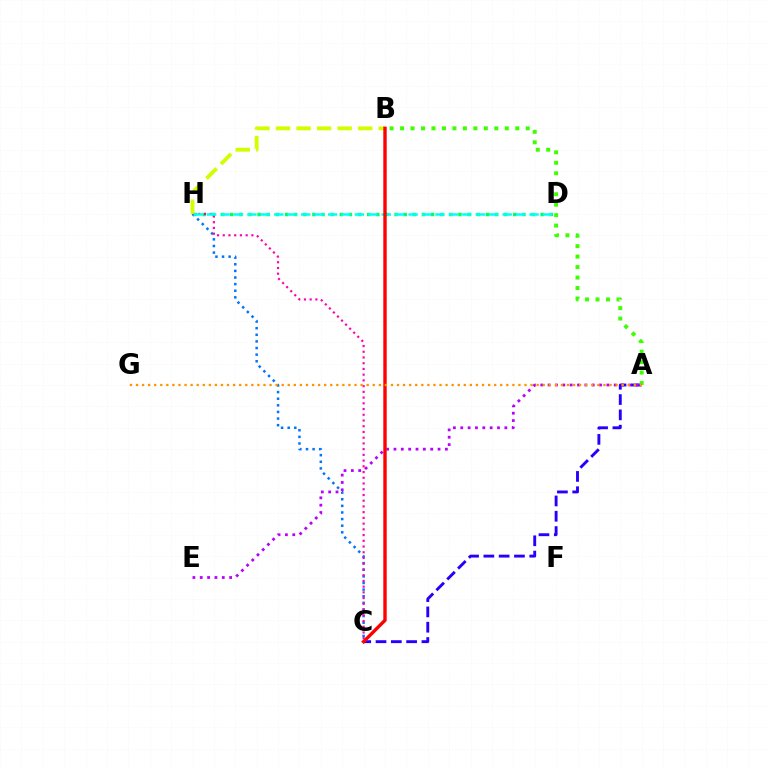{('A', 'C'): [{'color': '#2500ff', 'line_style': 'dashed', 'thickness': 2.08}], ('D', 'H'): [{'color': '#00ff5c', 'line_style': 'dotted', 'thickness': 2.48}, {'color': '#00fff6', 'line_style': 'dashed', 'thickness': 1.82}], ('C', 'H'): [{'color': '#0074ff', 'line_style': 'dotted', 'thickness': 1.8}, {'color': '#ff00ac', 'line_style': 'dotted', 'thickness': 1.56}], ('B', 'H'): [{'color': '#d1ff00', 'line_style': 'dashed', 'thickness': 2.79}], ('A', 'E'): [{'color': '#b900ff', 'line_style': 'dotted', 'thickness': 2.0}], ('B', 'C'): [{'color': '#ff0000', 'line_style': 'solid', 'thickness': 2.44}], ('A', 'B'): [{'color': '#3dff00', 'line_style': 'dotted', 'thickness': 2.85}], ('A', 'G'): [{'color': '#ff9400', 'line_style': 'dotted', 'thickness': 1.65}]}